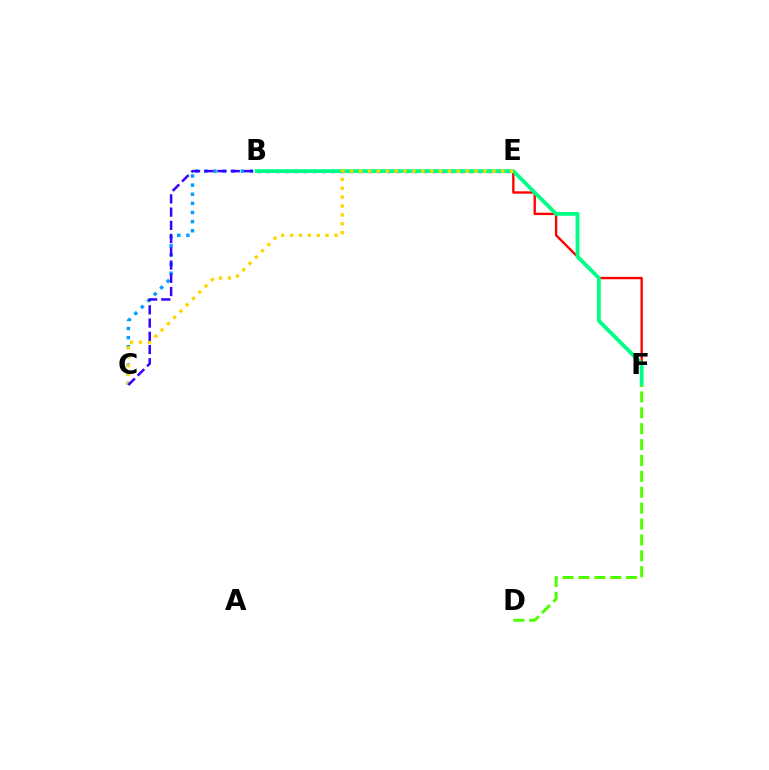{('E', 'F'): [{'color': '#ff0000', 'line_style': 'solid', 'thickness': 1.7}], ('B', 'C'): [{'color': '#009eff', 'line_style': 'dotted', 'thickness': 2.48}, {'color': '#3700ff', 'line_style': 'dashed', 'thickness': 1.8}], ('B', 'E'): [{'color': '#ff00ed', 'line_style': 'dotted', 'thickness': 2.51}], ('B', 'F'): [{'color': '#00ff86', 'line_style': 'solid', 'thickness': 2.74}], ('C', 'E'): [{'color': '#ffd500', 'line_style': 'dotted', 'thickness': 2.41}], ('D', 'F'): [{'color': '#4fff00', 'line_style': 'dashed', 'thickness': 2.16}]}